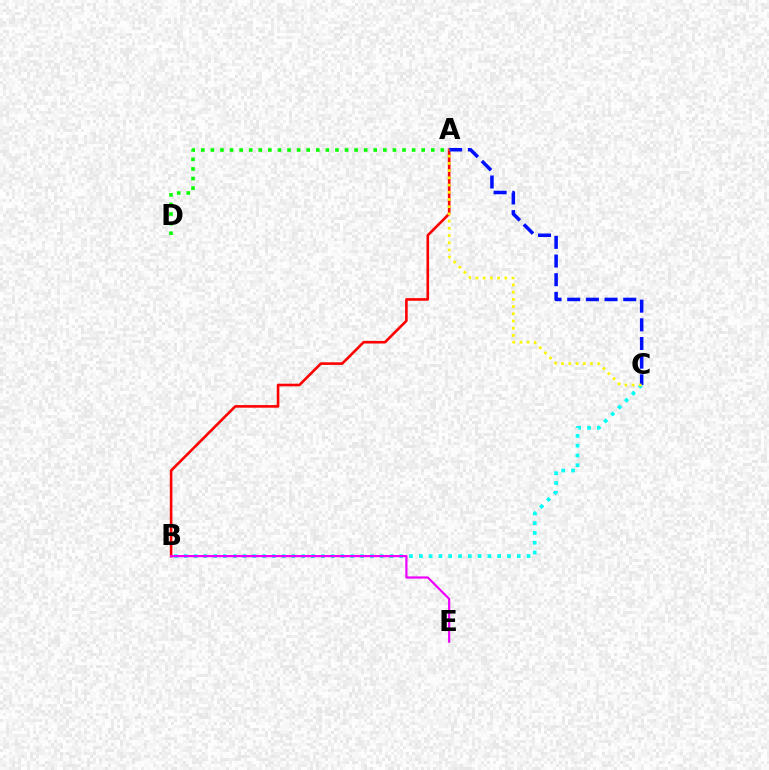{('B', 'C'): [{'color': '#00fff6', 'line_style': 'dotted', 'thickness': 2.66}], ('A', 'B'): [{'color': '#ff0000', 'line_style': 'solid', 'thickness': 1.88}], ('A', 'D'): [{'color': '#08ff00', 'line_style': 'dotted', 'thickness': 2.6}], ('A', 'C'): [{'color': '#0010ff', 'line_style': 'dashed', 'thickness': 2.54}, {'color': '#fcf500', 'line_style': 'dotted', 'thickness': 1.96}], ('B', 'E'): [{'color': '#ee00ff', 'line_style': 'solid', 'thickness': 1.58}]}